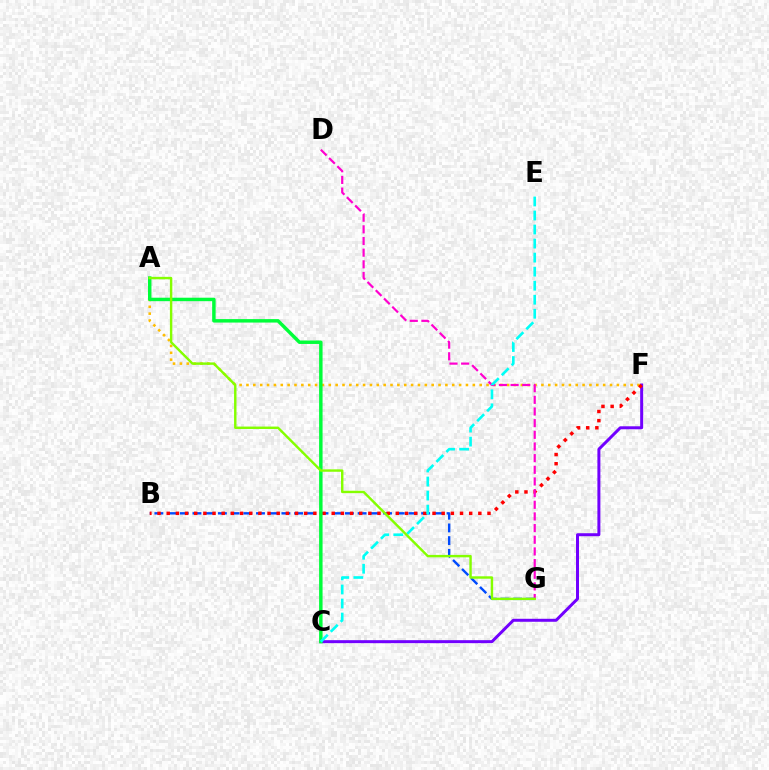{('C', 'F'): [{'color': '#7200ff', 'line_style': 'solid', 'thickness': 2.15}], ('B', 'G'): [{'color': '#004bff', 'line_style': 'dashed', 'thickness': 1.73}], ('A', 'F'): [{'color': '#ffbd00', 'line_style': 'dotted', 'thickness': 1.86}], ('B', 'F'): [{'color': '#ff0000', 'line_style': 'dotted', 'thickness': 2.49}], ('A', 'C'): [{'color': '#00ff39', 'line_style': 'solid', 'thickness': 2.49}], ('D', 'G'): [{'color': '#ff00cf', 'line_style': 'dashed', 'thickness': 1.58}], ('C', 'E'): [{'color': '#00fff6', 'line_style': 'dashed', 'thickness': 1.91}], ('A', 'G'): [{'color': '#84ff00', 'line_style': 'solid', 'thickness': 1.74}]}